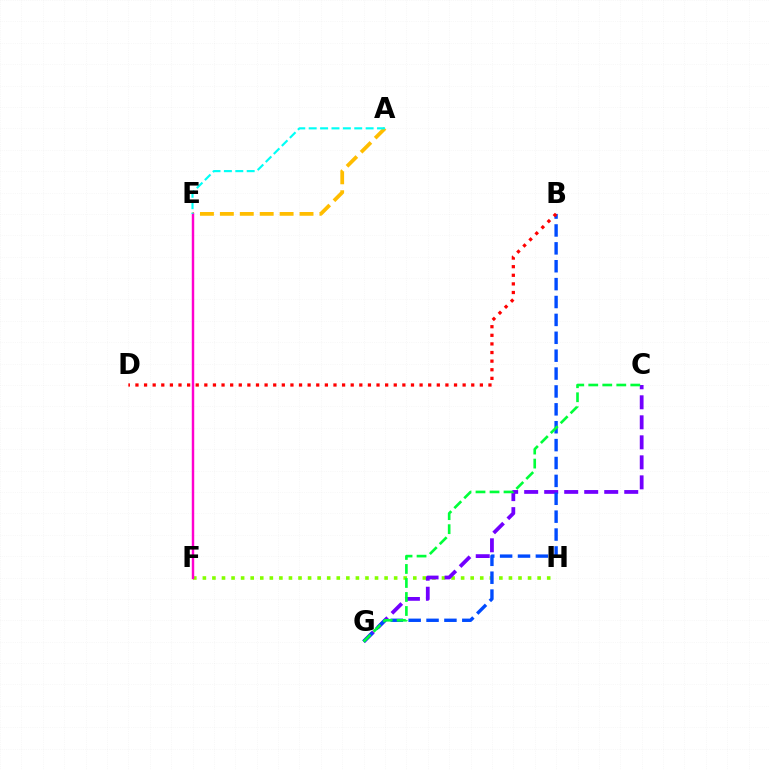{('F', 'H'): [{'color': '#84ff00', 'line_style': 'dotted', 'thickness': 2.6}], ('A', 'E'): [{'color': '#ffbd00', 'line_style': 'dashed', 'thickness': 2.71}, {'color': '#00fff6', 'line_style': 'dashed', 'thickness': 1.55}], ('C', 'G'): [{'color': '#7200ff', 'line_style': 'dashed', 'thickness': 2.72}, {'color': '#00ff39', 'line_style': 'dashed', 'thickness': 1.9}], ('E', 'F'): [{'color': '#ff00cf', 'line_style': 'solid', 'thickness': 1.76}], ('B', 'G'): [{'color': '#004bff', 'line_style': 'dashed', 'thickness': 2.43}], ('B', 'D'): [{'color': '#ff0000', 'line_style': 'dotted', 'thickness': 2.34}]}